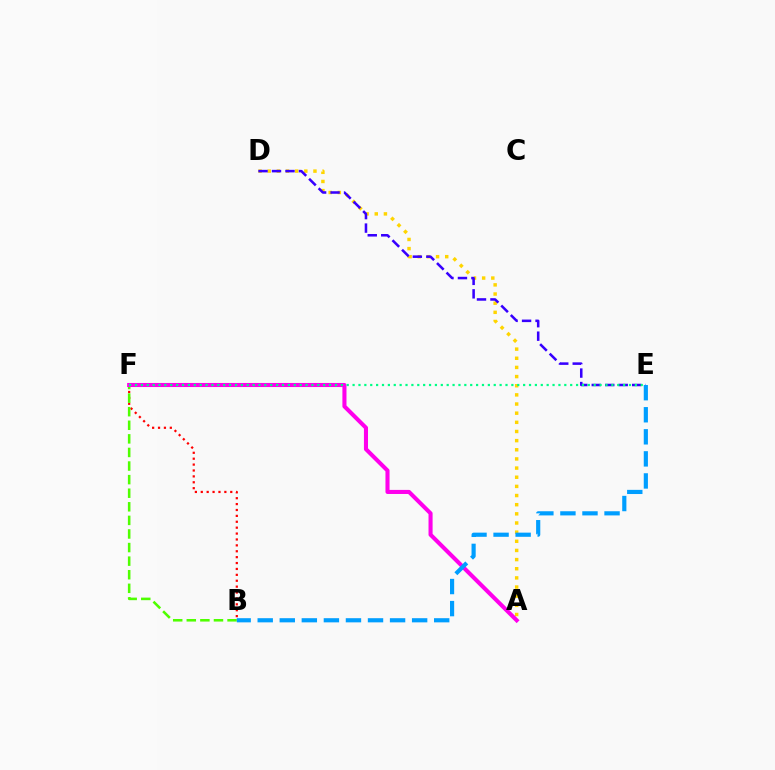{('B', 'F'): [{'color': '#ff0000', 'line_style': 'dotted', 'thickness': 1.6}, {'color': '#4fff00', 'line_style': 'dashed', 'thickness': 1.85}], ('A', 'D'): [{'color': '#ffd500', 'line_style': 'dotted', 'thickness': 2.49}], ('D', 'E'): [{'color': '#3700ff', 'line_style': 'dashed', 'thickness': 1.83}], ('A', 'F'): [{'color': '#ff00ed', 'line_style': 'solid', 'thickness': 2.93}], ('E', 'F'): [{'color': '#00ff86', 'line_style': 'dotted', 'thickness': 1.6}], ('B', 'E'): [{'color': '#009eff', 'line_style': 'dashed', 'thickness': 3.0}]}